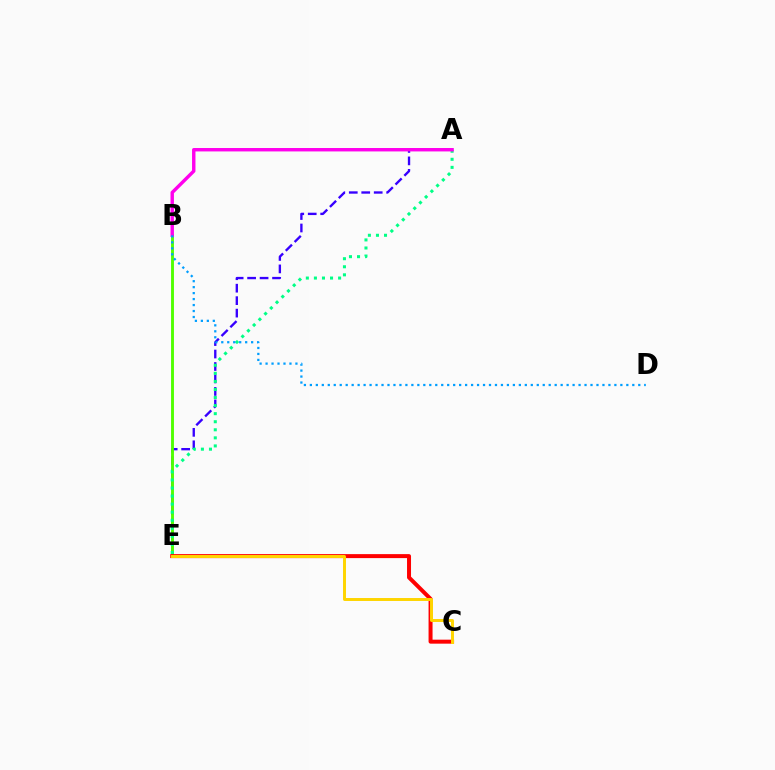{('A', 'E'): [{'color': '#3700ff', 'line_style': 'dashed', 'thickness': 1.69}, {'color': '#00ff86', 'line_style': 'dotted', 'thickness': 2.19}], ('B', 'E'): [{'color': '#4fff00', 'line_style': 'solid', 'thickness': 2.07}], ('C', 'E'): [{'color': '#ff0000', 'line_style': 'solid', 'thickness': 2.87}, {'color': '#ffd500', 'line_style': 'solid', 'thickness': 2.13}], ('A', 'B'): [{'color': '#ff00ed', 'line_style': 'solid', 'thickness': 2.46}], ('B', 'D'): [{'color': '#009eff', 'line_style': 'dotted', 'thickness': 1.62}]}